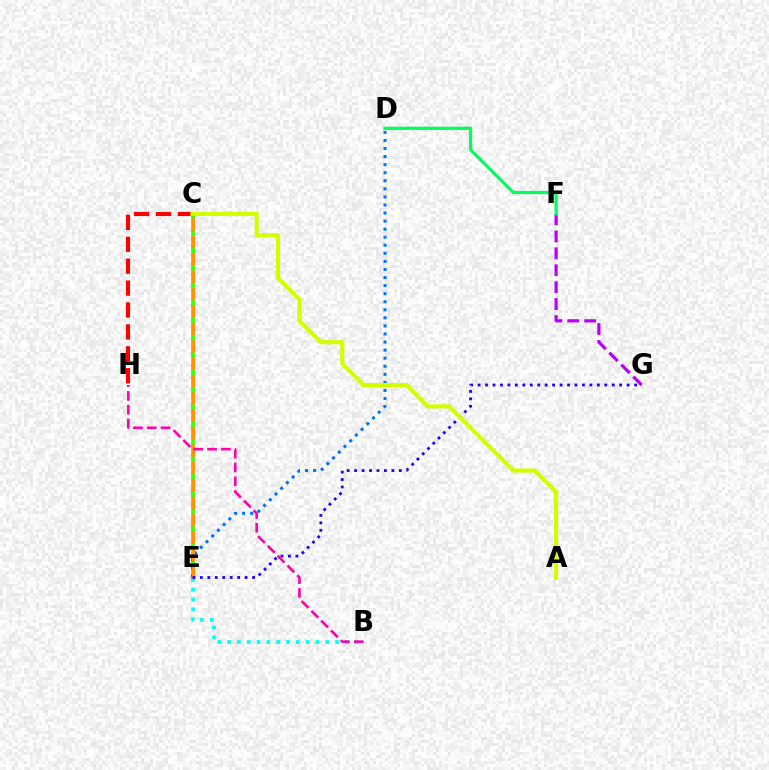{('F', 'G'): [{'color': '#b900ff', 'line_style': 'dashed', 'thickness': 2.3}], ('C', 'E'): [{'color': '#3dff00', 'line_style': 'solid', 'thickness': 2.7}, {'color': '#ff9400', 'line_style': 'dashed', 'thickness': 2.36}], ('D', 'F'): [{'color': '#00ff5c', 'line_style': 'solid', 'thickness': 2.33}], ('D', 'E'): [{'color': '#0074ff', 'line_style': 'dotted', 'thickness': 2.19}], ('B', 'E'): [{'color': '#00fff6', 'line_style': 'dotted', 'thickness': 2.67}], ('E', 'G'): [{'color': '#2500ff', 'line_style': 'dotted', 'thickness': 2.03}], ('C', 'H'): [{'color': '#ff0000', 'line_style': 'dashed', 'thickness': 2.98}], ('A', 'C'): [{'color': '#d1ff00', 'line_style': 'solid', 'thickness': 2.97}], ('B', 'H'): [{'color': '#ff00ac', 'line_style': 'dashed', 'thickness': 1.88}]}